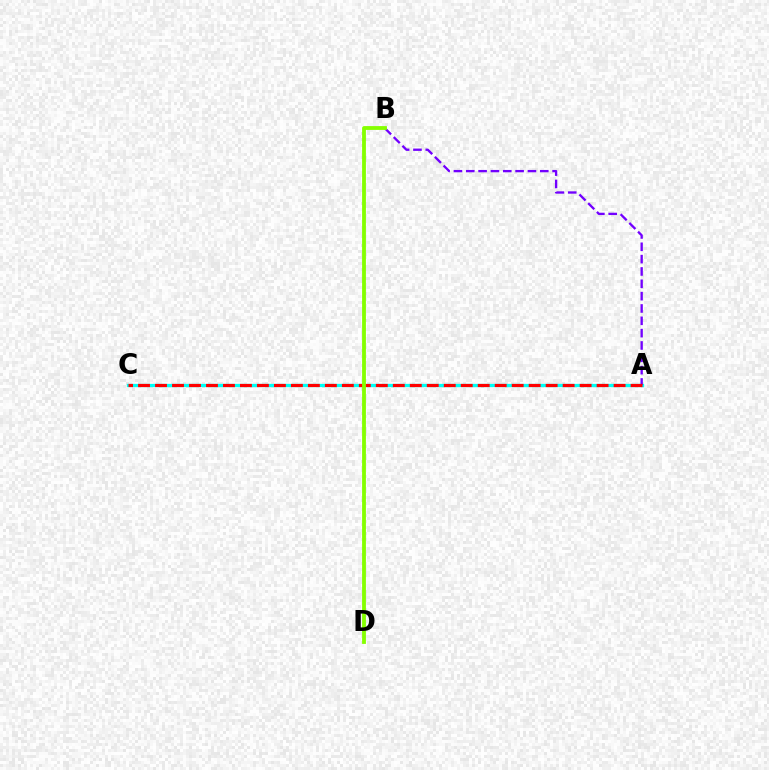{('A', 'C'): [{'color': '#00fff6', 'line_style': 'solid', 'thickness': 2.35}, {'color': '#ff0000', 'line_style': 'dashed', 'thickness': 2.31}], ('A', 'B'): [{'color': '#7200ff', 'line_style': 'dashed', 'thickness': 1.68}], ('B', 'D'): [{'color': '#84ff00', 'line_style': 'solid', 'thickness': 2.74}]}